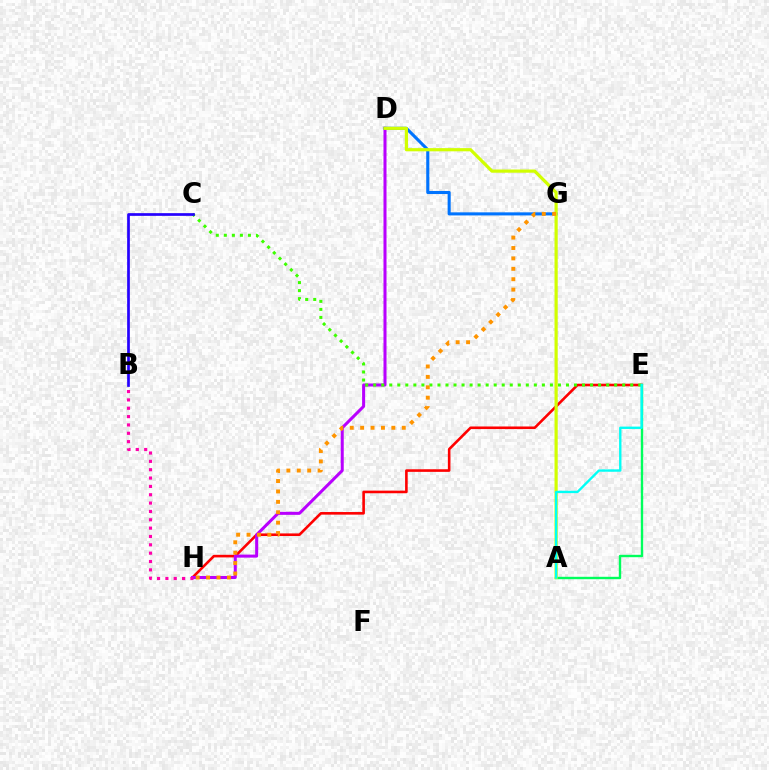{('E', 'H'): [{'color': '#ff0000', 'line_style': 'solid', 'thickness': 1.88}], ('D', 'H'): [{'color': '#b900ff', 'line_style': 'solid', 'thickness': 2.18}], ('A', 'E'): [{'color': '#00ff5c', 'line_style': 'solid', 'thickness': 1.73}, {'color': '#00fff6', 'line_style': 'solid', 'thickness': 1.7}], ('C', 'E'): [{'color': '#3dff00', 'line_style': 'dotted', 'thickness': 2.18}], ('B', 'C'): [{'color': '#2500ff', 'line_style': 'solid', 'thickness': 1.94}], ('B', 'H'): [{'color': '#ff00ac', 'line_style': 'dotted', 'thickness': 2.27}], ('D', 'G'): [{'color': '#0074ff', 'line_style': 'solid', 'thickness': 2.22}], ('A', 'D'): [{'color': '#d1ff00', 'line_style': 'solid', 'thickness': 2.3}], ('G', 'H'): [{'color': '#ff9400', 'line_style': 'dotted', 'thickness': 2.83}]}